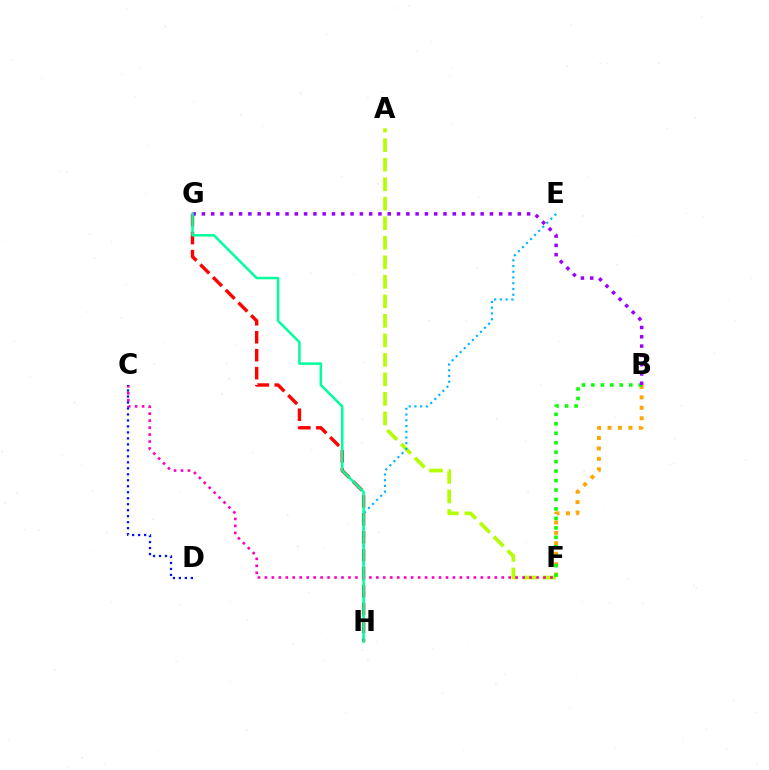{('A', 'F'): [{'color': '#b3ff00', 'line_style': 'dashed', 'thickness': 2.65}], ('B', 'F'): [{'color': '#ffa500', 'line_style': 'dotted', 'thickness': 2.83}, {'color': '#08ff00', 'line_style': 'dotted', 'thickness': 2.57}], ('G', 'H'): [{'color': '#ff0000', 'line_style': 'dashed', 'thickness': 2.44}, {'color': '#00ff9d', 'line_style': 'solid', 'thickness': 1.81}], ('C', 'F'): [{'color': '#ff00bd', 'line_style': 'dotted', 'thickness': 1.89}], ('B', 'G'): [{'color': '#9b00ff', 'line_style': 'dotted', 'thickness': 2.52}], ('C', 'D'): [{'color': '#0010ff', 'line_style': 'dotted', 'thickness': 1.63}], ('E', 'H'): [{'color': '#00b5ff', 'line_style': 'dotted', 'thickness': 1.56}]}